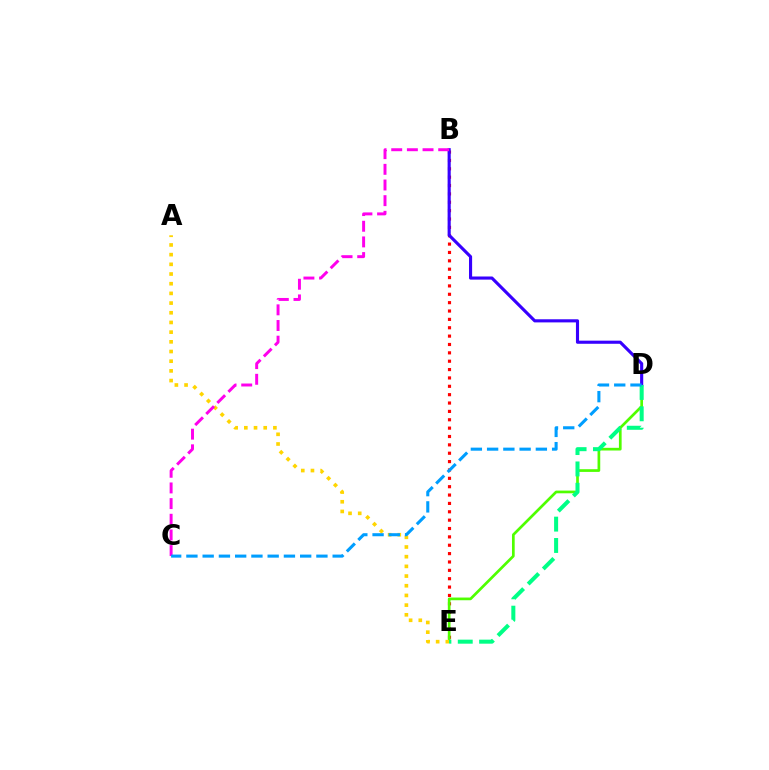{('B', 'E'): [{'color': '#ff0000', 'line_style': 'dotted', 'thickness': 2.27}], ('D', 'E'): [{'color': '#4fff00', 'line_style': 'solid', 'thickness': 1.95}, {'color': '#00ff86', 'line_style': 'dashed', 'thickness': 2.9}], ('A', 'E'): [{'color': '#ffd500', 'line_style': 'dotted', 'thickness': 2.63}], ('B', 'D'): [{'color': '#3700ff', 'line_style': 'solid', 'thickness': 2.25}], ('B', 'C'): [{'color': '#ff00ed', 'line_style': 'dashed', 'thickness': 2.13}], ('C', 'D'): [{'color': '#009eff', 'line_style': 'dashed', 'thickness': 2.21}]}